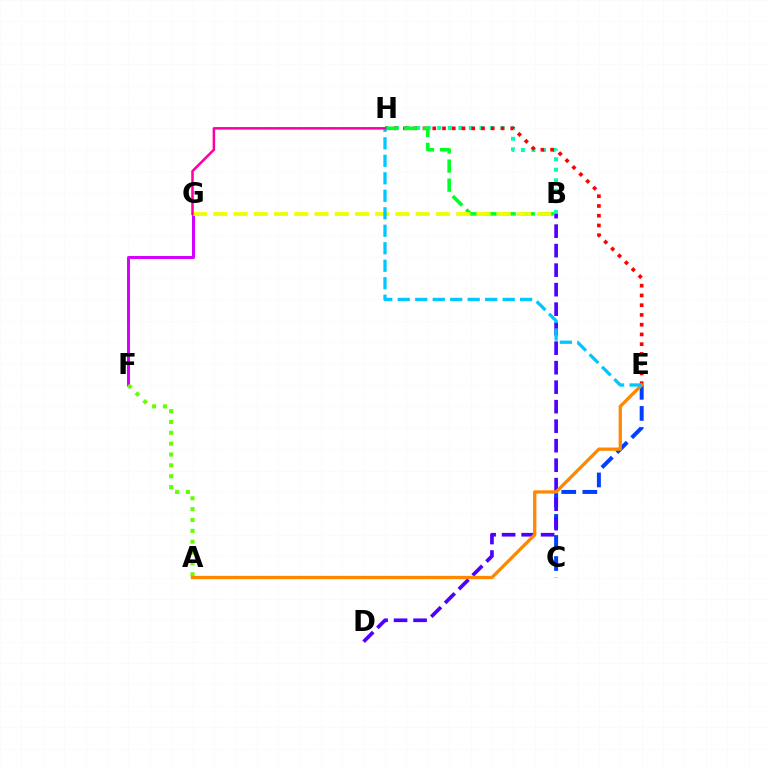{('B', 'H'): [{'color': '#00ffaf', 'line_style': 'dotted', 'thickness': 2.87}, {'color': '#00ff27', 'line_style': 'dashed', 'thickness': 2.59}], ('F', 'G'): [{'color': '#d600ff', 'line_style': 'solid', 'thickness': 2.14}], ('E', 'H'): [{'color': '#ff0000', 'line_style': 'dotted', 'thickness': 2.65}, {'color': '#00c7ff', 'line_style': 'dashed', 'thickness': 2.38}], ('A', 'F'): [{'color': '#66ff00', 'line_style': 'dotted', 'thickness': 2.95}], ('C', 'E'): [{'color': '#003fff', 'line_style': 'dashed', 'thickness': 2.86}], ('B', 'D'): [{'color': '#4f00ff', 'line_style': 'dashed', 'thickness': 2.65}], ('B', 'G'): [{'color': '#eeff00', 'line_style': 'dashed', 'thickness': 2.75}], ('A', 'E'): [{'color': '#ff8800', 'line_style': 'solid', 'thickness': 2.37}], ('G', 'H'): [{'color': '#ff00a0', 'line_style': 'solid', 'thickness': 1.82}]}